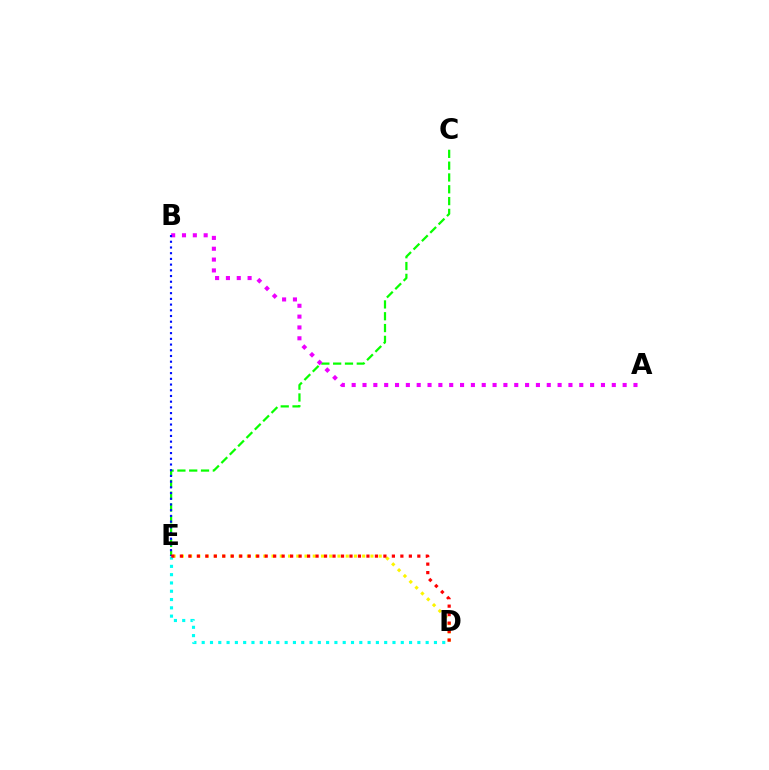{('C', 'E'): [{'color': '#08ff00', 'line_style': 'dashed', 'thickness': 1.6}], ('A', 'B'): [{'color': '#ee00ff', 'line_style': 'dotted', 'thickness': 2.94}], ('B', 'E'): [{'color': '#0010ff', 'line_style': 'dotted', 'thickness': 1.55}], ('D', 'E'): [{'color': '#fcf500', 'line_style': 'dotted', 'thickness': 2.24}, {'color': '#00fff6', 'line_style': 'dotted', 'thickness': 2.25}, {'color': '#ff0000', 'line_style': 'dotted', 'thickness': 2.3}]}